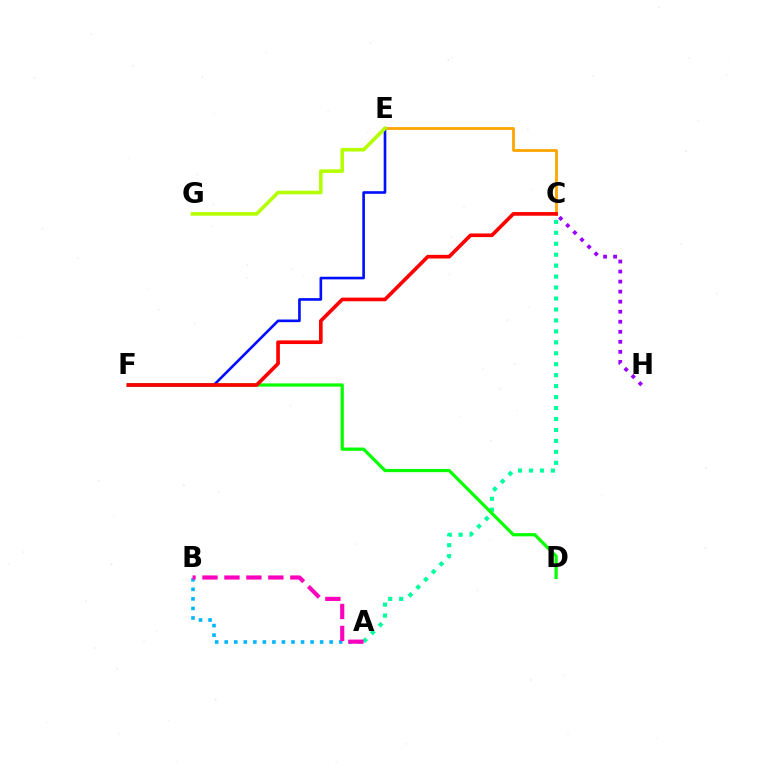{('A', 'C'): [{'color': '#00ff9d', 'line_style': 'dotted', 'thickness': 2.98}], ('A', 'B'): [{'color': '#00b5ff', 'line_style': 'dotted', 'thickness': 2.59}, {'color': '#ff00bd', 'line_style': 'dashed', 'thickness': 2.98}], ('D', 'F'): [{'color': '#08ff00', 'line_style': 'solid', 'thickness': 2.32}], ('C', 'E'): [{'color': '#ffa500', 'line_style': 'solid', 'thickness': 2.01}], ('E', 'F'): [{'color': '#0010ff', 'line_style': 'solid', 'thickness': 1.9}], ('C', 'F'): [{'color': '#ff0000', 'line_style': 'solid', 'thickness': 2.63}], ('E', 'G'): [{'color': '#b3ff00', 'line_style': 'solid', 'thickness': 2.58}], ('C', 'H'): [{'color': '#9b00ff', 'line_style': 'dotted', 'thickness': 2.73}]}